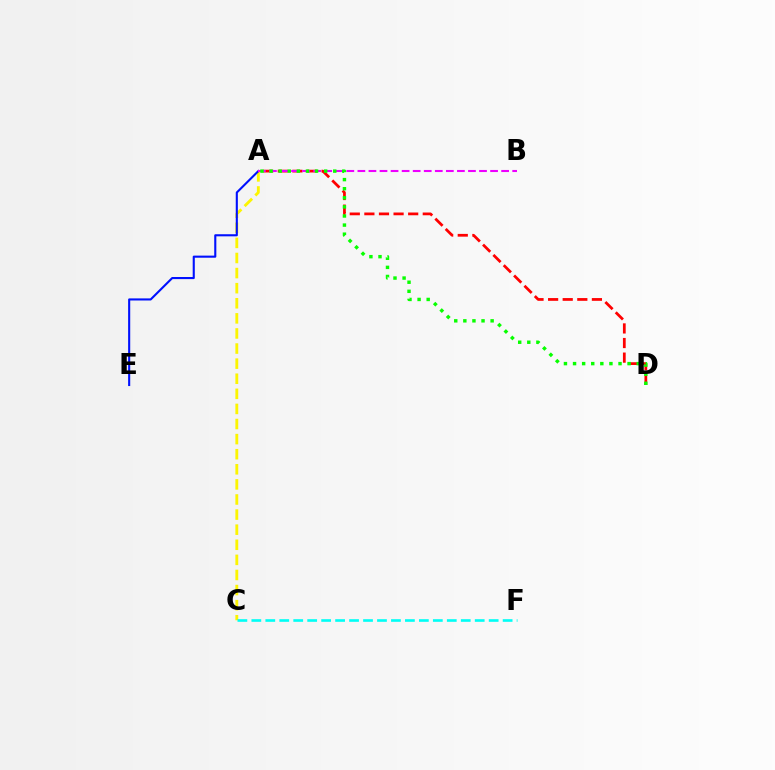{('A', 'C'): [{'color': '#fcf500', 'line_style': 'dashed', 'thickness': 2.05}], ('A', 'D'): [{'color': '#ff0000', 'line_style': 'dashed', 'thickness': 1.98}, {'color': '#08ff00', 'line_style': 'dotted', 'thickness': 2.47}], ('A', 'E'): [{'color': '#0010ff', 'line_style': 'solid', 'thickness': 1.51}], ('C', 'F'): [{'color': '#00fff6', 'line_style': 'dashed', 'thickness': 1.9}], ('A', 'B'): [{'color': '#ee00ff', 'line_style': 'dashed', 'thickness': 1.5}]}